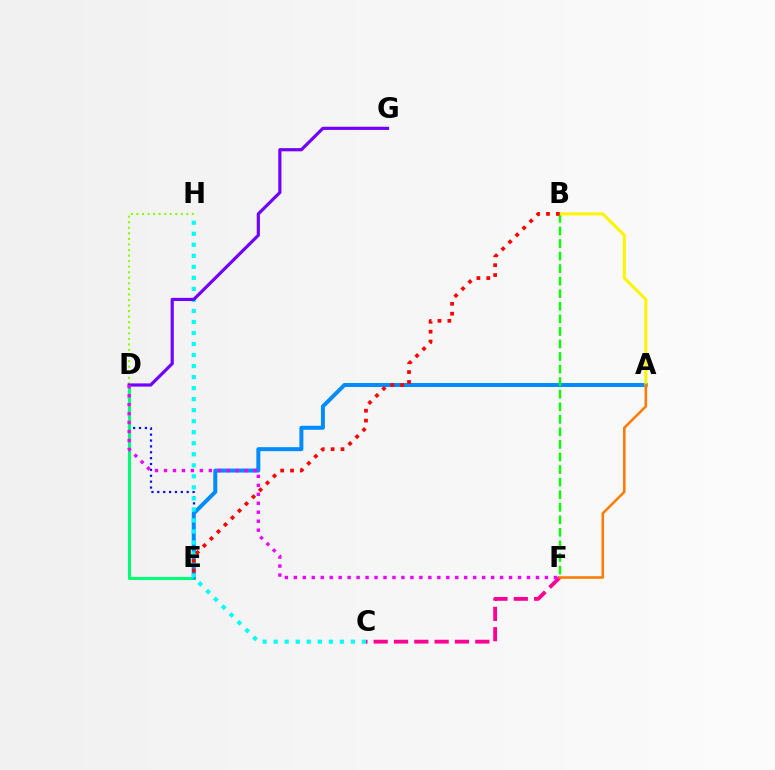{('D', 'H'): [{'color': '#84ff00', 'line_style': 'dotted', 'thickness': 1.51}], ('C', 'F'): [{'color': '#ff0094', 'line_style': 'dashed', 'thickness': 2.76}], ('D', 'E'): [{'color': '#0010ff', 'line_style': 'dotted', 'thickness': 1.6}, {'color': '#00ff74', 'line_style': 'solid', 'thickness': 2.21}], ('A', 'E'): [{'color': '#008cff', 'line_style': 'solid', 'thickness': 2.86}], ('C', 'H'): [{'color': '#00fff6', 'line_style': 'dotted', 'thickness': 3.0}], ('B', 'F'): [{'color': '#08ff00', 'line_style': 'dashed', 'thickness': 1.71}], ('A', 'B'): [{'color': '#fcf500', 'line_style': 'solid', 'thickness': 2.2}], ('D', 'G'): [{'color': '#7200ff', 'line_style': 'solid', 'thickness': 2.29}], ('A', 'F'): [{'color': '#ff7c00', 'line_style': 'solid', 'thickness': 1.86}], ('B', 'E'): [{'color': '#ff0000', 'line_style': 'dotted', 'thickness': 2.68}], ('D', 'F'): [{'color': '#ee00ff', 'line_style': 'dotted', 'thickness': 2.44}]}